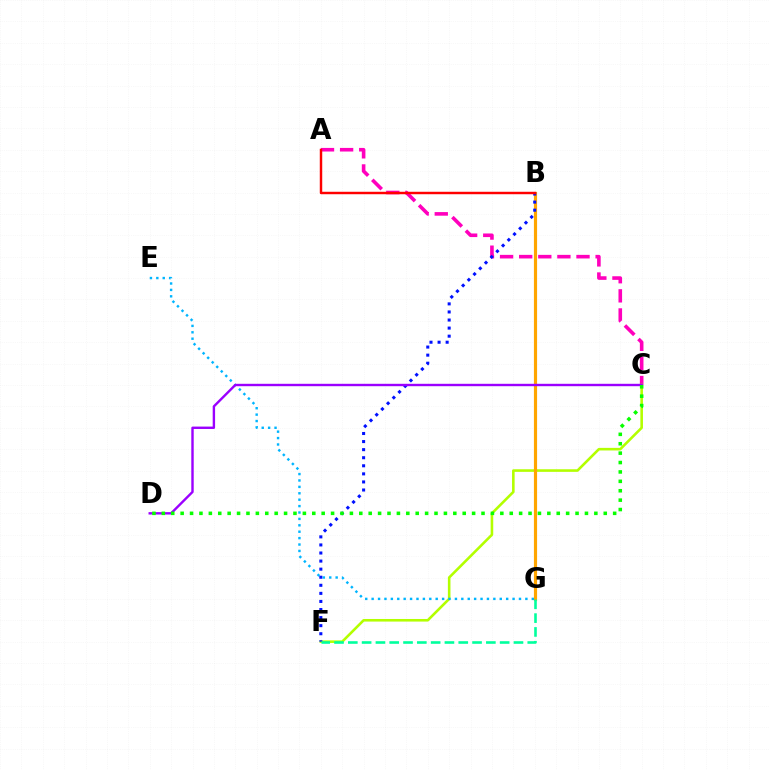{('A', 'C'): [{'color': '#ff00bd', 'line_style': 'dashed', 'thickness': 2.6}], ('C', 'F'): [{'color': '#b3ff00', 'line_style': 'solid', 'thickness': 1.87}], ('B', 'G'): [{'color': '#ffa500', 'line_style': 'solid', 'thickness': 2.28}], ('E', 'G'): [{'color': '#00b5ff', 'line_style': 'dotted', 'thickness': 1.74}], ('B', 'F'): [{'color': '#0010ff', 'line_style': 'dotted', 'thickness': 2.19}], ('C', 'D'): [{'color': '#9b00ff', 'line_style': 'solid', 'thickness': 1.73}, {'color': '#08ff00', 'line_style': 'dotted', 'thickness': 2.55}], ('F', 'G'): [{'color': '#00ff9d', 'line_style': 'dashed', 'thickness': 1.88}], ('A', 'B'): [{'color': '#ff0000', 'line_style': 'solid', 'thickness': 1.77}]}